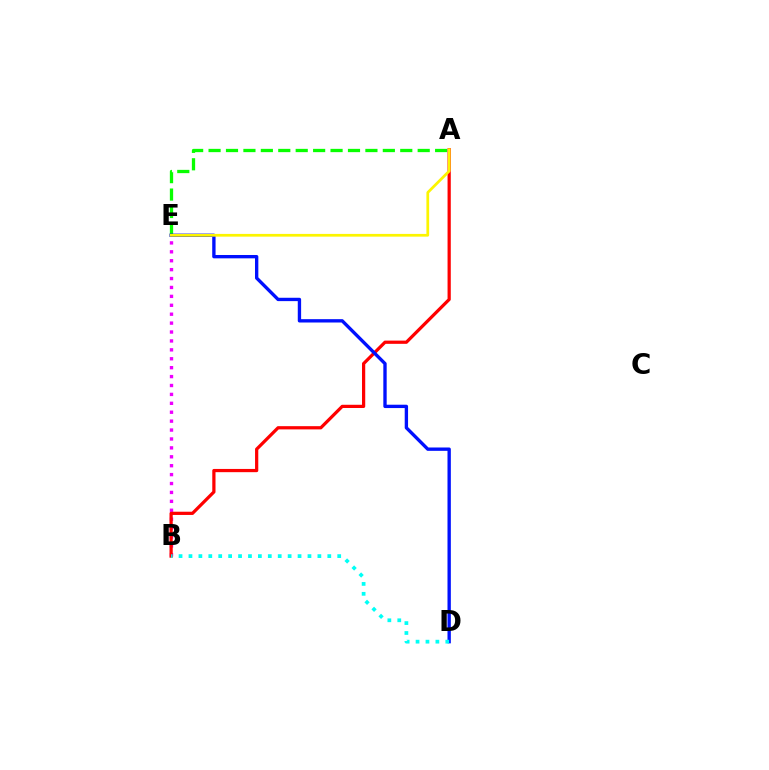{('A', 'E'): [{'color': '#08ff00', 'line_style': 'dashed', 'thickness': 2.37}, {'color': '#fcf500', 'line_style': 'solid', 'thickness': 1.97}], ('B', 'E'): [{'color': '#ee00ff', 'line_style': 'dotted', 'thickness': 2.42}], ('A', 'B'): [{'color': '#ff0000', 'line_style': 'solid', 'thickness': 2.33}], ('D', 'E'): [{'color': '#0010ff', 'line_style': 'solid', 'thickness': 2.41}], ('B', 'D'): [{'color': '#00fff6', 'line_style': 'dotted', 'thickness': 2.69}]}